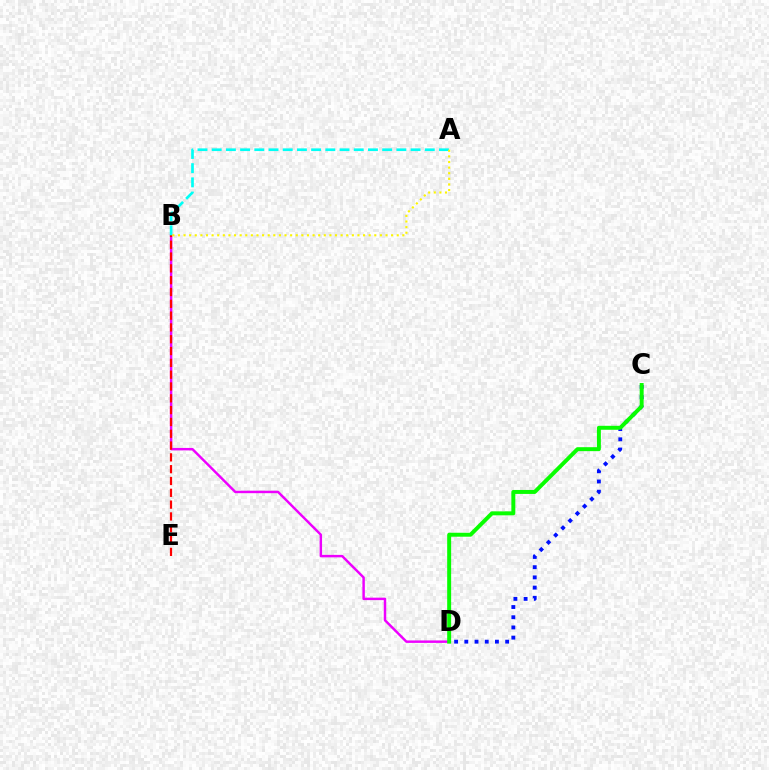{('B', 'D'): [{'color': '#ee00ff', 'line_style': 'solid', 'thickness': 1.77}], ('B', 'E'): [{'color': '#ff0000', 'line_style': 'dashed', 'thickness': 1.6}], ('C', 'D'): [{'color': '#0010ff', 'line_style': 'dotted', 'thickness': 2.77}, {'color': '#08ff00', 'line_style': 'solid', 'thickness': 2.85}], ('A', 'B'): [{'color': '#00fff6', 'line_style': 'dashed', 'thickness': 1.93}, {'color': '#fcf500', 'line_style': 'dotted', 'thickness': 1.52}]}